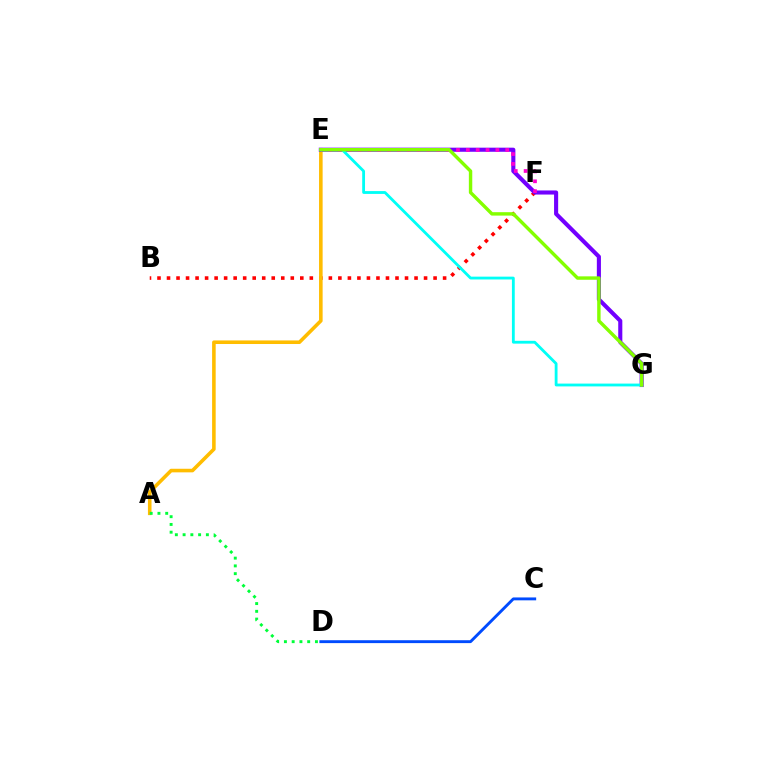{('B', 'F'): [{'color': '#ff0000', 'line_style': 'dotted', 'thickness': 2.59}], ('A', 'E'): [{'color': '#ffbd00', 'line_style': 'solid', 'thickness': 2.58}], ('E', 'G'): [{'color': '#7200ff', 'line_style': 'solid', 'thickness': 2.95}, {'color': '#00fff6', 'line_style': 'solid', 'thickness': 2.03}, {'color': '#84ff00', 'line_style': 'solid', 'thickness': 2.46}], ('A', 'D'): [{'color': '#00ff39', 'line_style': 'dotted', 'thickness': 2.11}], ('E', 'F'): [{'color': '#ff00cf', 'line_style': 'dotted', 'thickness': 2.68}], ('C', 'D'): [{'color': '#004bff', 'line_style': 'solid', 'thickness': 2.08}]}